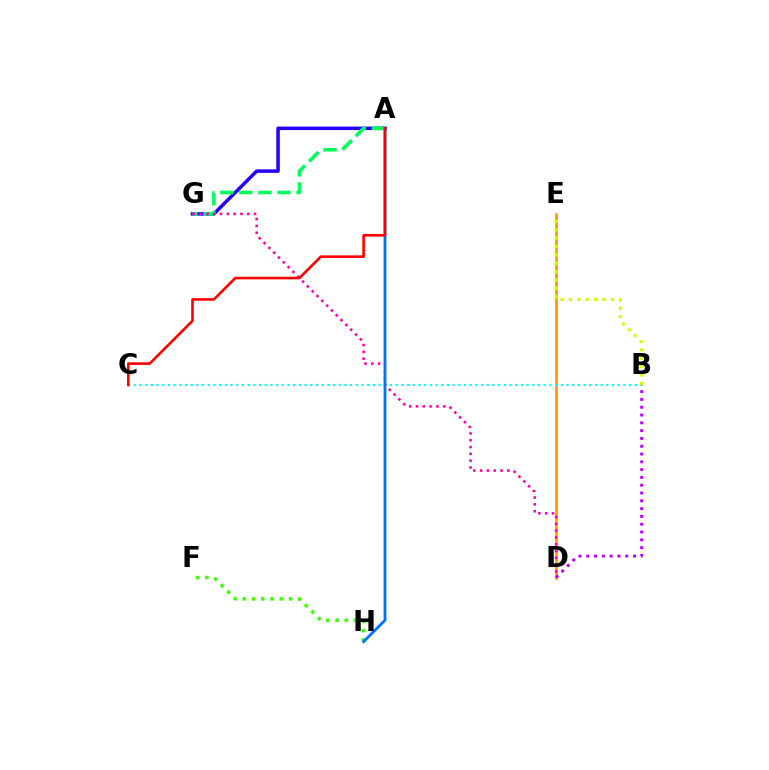{('D', 'E'): [{'color': '#ff9400', 'line_style': 'solid', 'thickness': 1.87}], ('F', 'H'): [{'color': '#3dff00', 'line_style': 'dotted', 'thickness': 2.51}], ('B', 'C'): [{'color': '#00fff6', 'line_style': 'dotted', 'thickness': 1.55}], ('A', 'G'): [{'color': '#2500ff', 'line_style': 'solid', 'thickness': 2.53}, {'color': '#00ff5c', 'line_style': 'dashed', 'thickness': 2.59}], ('B', 'E'): [{'color': '#d1ff00', 'line_style': 'dotted', 'thickness': 2.28}], ('D', 'G'): [{'color': '#ff00ac', 'line_style': 'dotted', 'thickness': 1.85}], ('A', 'H'): [{'color': '#0074ff', 'line_style': 'solid', 'thickness': 2.02}], ('B', 'D'): [{'color': '#b900ff', 'line_style': 'dotted', 'thickness': 2.12}], ('A', 'C'): [{'color': '#ff0000', 'line_style': 'solid', 'thickness': 1.88}]}